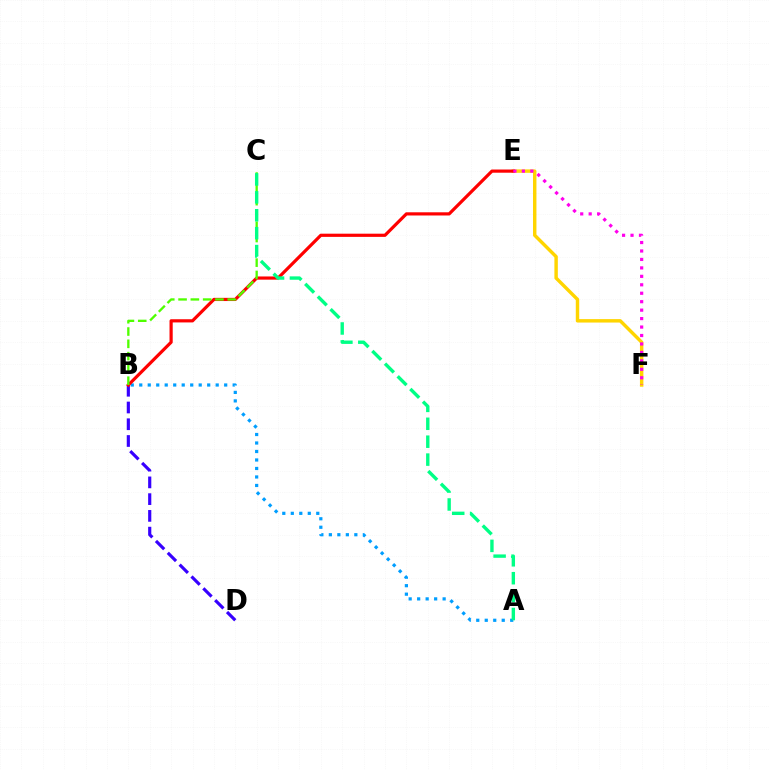{('B', 'D'): [{'color': '#3700ff', 'line_style': 'dashed', 'thickness': 2.28}], ('A', 'B'): [{'color': '#009eff', 'line_style': 'dotted', 'thickness': 2.31}], ('E', 'F'): [{'color': '#ffd500', 'line_style': 'solid', 'thickness': 2.47}, {'color': '#ff00ed', 'line_style': 'dotted', 'thickness': 2.3}], ('B', 'E'): [{'color': '#ff0000', 'line_style': 'solid', 'thickness': 2.3}], ('B', 'C'): [{'color': '#4fff00', 'line_style': 'dashed', 'thickness': 1.67}], ('A', 'C'): [{'color': '#00ff86', 'line_style': 'dashed', 'thickness': 2.43}]}